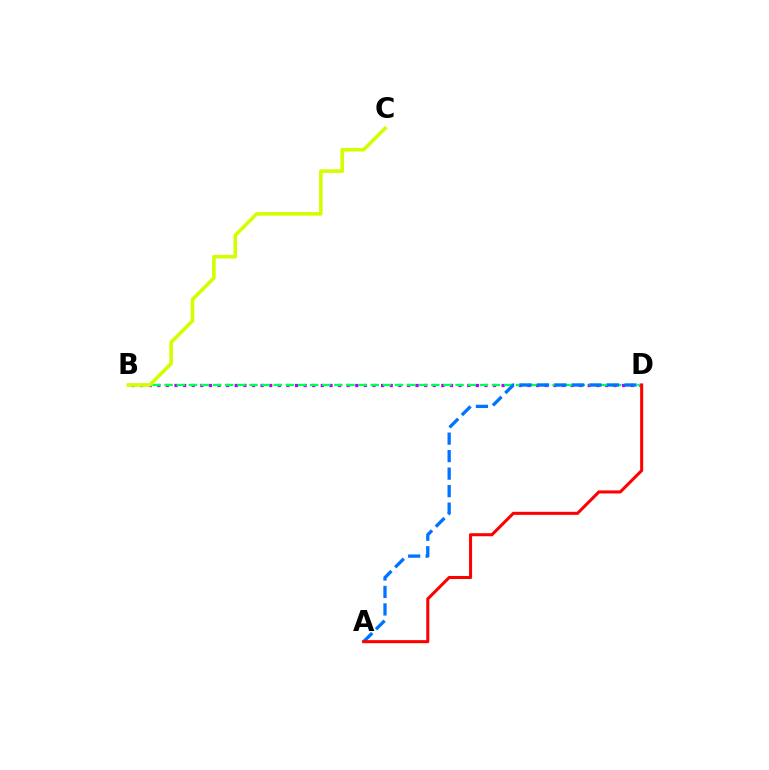{('B', 'D'): [{'color': '#b900ff', 'line_style': 'dotted', 'thickness': 2.34}, {'color': '#00ff5c', 'line_style': 'dashed', 'thickness': 1.65}], ('B', 'C'): [{'color': '#d1ff00', 'line_style': 'solid', 'thickness': 2.58}], ('A', 'D'): [{'color': '#0074ff', 'line_style': 'dashed', 'thickness': 2.38}, {'color': '#ff0000', 'line_style': 'solid', 'thickness': 2.19}]}